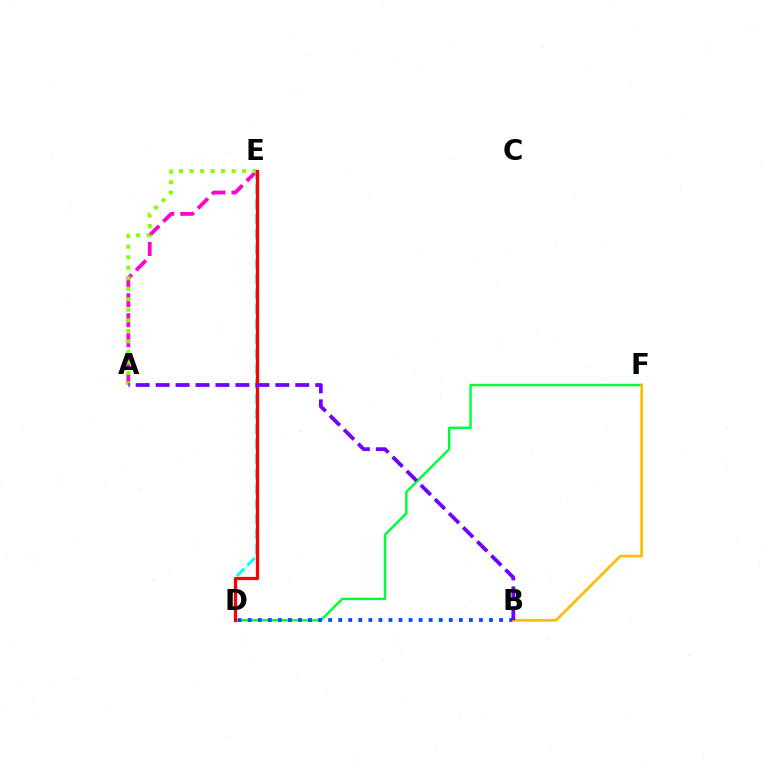{('A', 'E'): [{'color': '#ff00cf', 'line_style': 'dashed', 'thickness': 2.72}, {'color': '#84ff00', 'line_style': 'dotted', 'thickness': 2.86}], ('D', 'E'): [{'color': '#00fff6', 'line_style': 'dashed', 'thickness': 2.04}, {'color': '#ff0000', 'line_style': 'solid', 'thickness': 2.34}], ('D', 'F'): [{'color': '#00ff39', 'line_style': 'solid', 'thickness': 1.76}], ('B', 'D'): [{'color': '#004bff', 'line_style': 'dotted', 'thickness': 2.73}], ('B', 'F'): [{'color': '#ffbd00', 'line_style': 'solid', 'thickness': 1.96}], ('A', 'B'): [{'color': '#7200ff', 'line_style': 'dashed', 'thickness': 2.71}]}